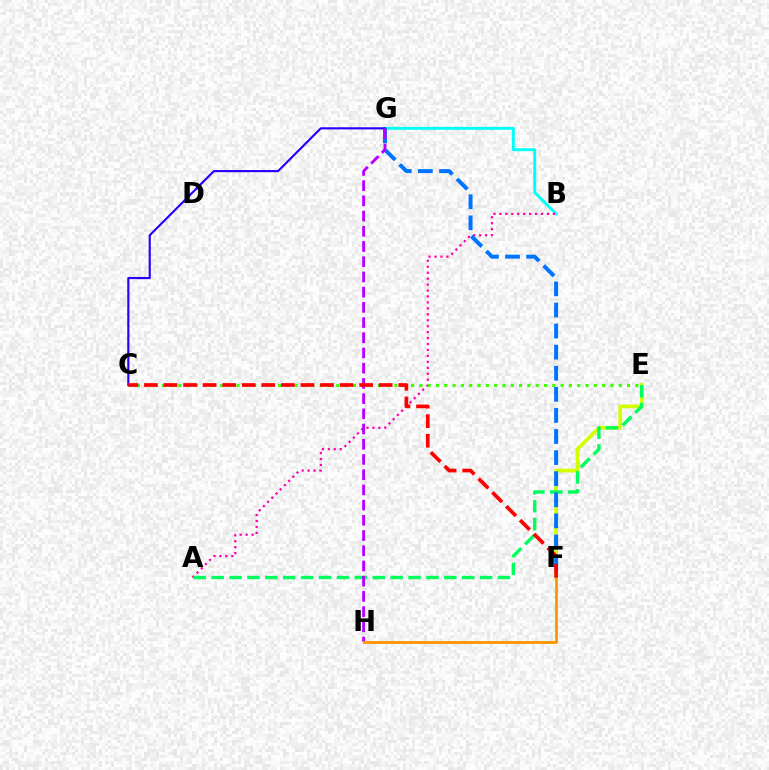{('B', 'G'): [{'color': '#00fff6', 'line_style': 'solid', 'thickness': 2.1}], ('E', 'F'): [{'color': '#d1ff00', 'line_style': 'solid', 'thickness': 2.7}], ('A', 'B'): [{'color': '#ff00ac', 'line_style': 'dotted', 'thickness': 1.62}], ('C', 'E'): [{'color': '#3dff00', 'line_style': 'dotted', 'thickness': 2.26}], ('A', 'E'): [{'color': '#00ff5c', 'line_style': 'dashed', 'thickness': 2.43}], ('F', 'G'): [{'color': '#0074ff', 'line_style': 'dashed', 'thickness': 2.87}], ('C', 'G'): [{'color': '#2500ff', 'line_style': 'solid', 'thickness': 1.54}], ('G', 'H'): [{'color': '#b900ff', 'line_style': 'dashed', 'thickness': 2.07}], ('F', 'H'): [{'color': '#ff9400', 'line_style': 'solid', 'thickness': 2.0}], ('C', 'F'): [{'color': '#ff0000', 'line_style': 'dashed', 'thickness': 2.66}]}